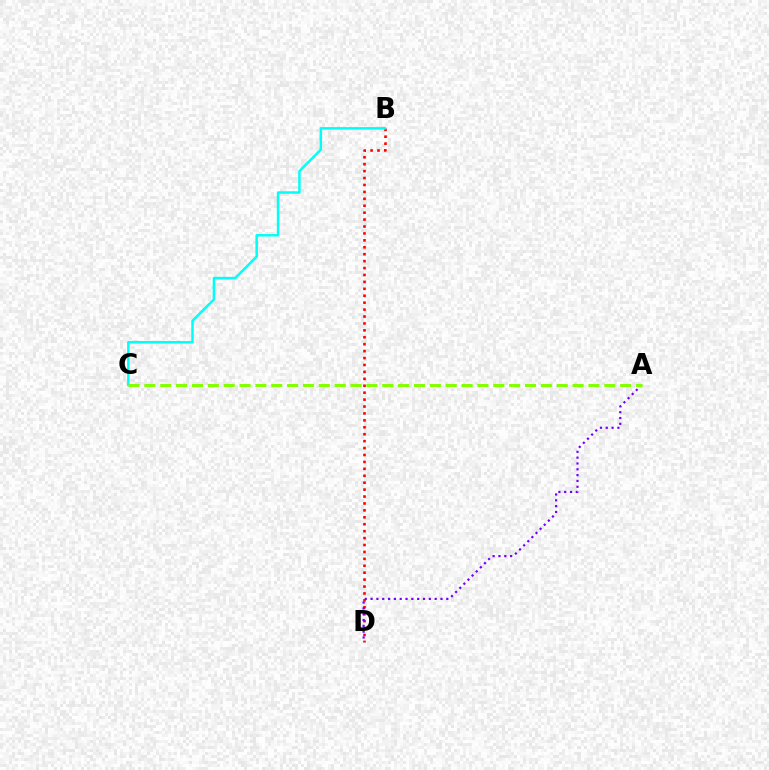{('B', 'D'): [{'color': '#ff0000', 'line_style': 'dotted', 'thickness': 1.88}], ('A', 'D'): [{'color': '#7200ff', 'line_style': 'dotted', 'thickness': 1.58}], ('B', 'C'): [{'color': '#00fff6', 'line_style': 'solid', 'thickness': 1.79}], ('A', 'C'): [{'color': '#84ff00', 'line_style': 'dashed', 'thickness': 2.15}]}